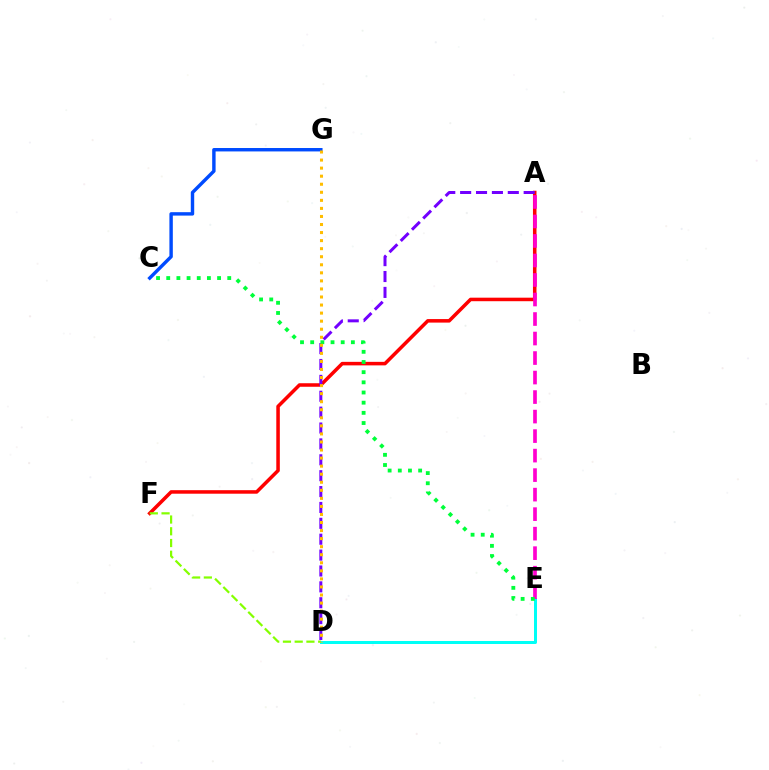{('A', 'F'): [{'color': '#ff0000', 'line_style': 'solid', 'thickness': 2.54}], ('D', 'E'): [{'color': '#00fff6', 'line_style': 'solid', 'thickness': 2.16}], ('A', 'E'): [{'color': '#ff00cf', 'line_style': 'dashed', 'thickness': 2.65}], ('A', 'D'): [{'color': '#7200ff', 'line_style': 'dashed', 'thickness': 2.16}], ('D', 'F'): [{'color': '#84ff00', 'line_style': 'dashed', 'thickness': 1.6}], ('C', 'E'): [{'color': '#00ff39', 'line_style': 'dotted', 'thickness': 2.76}], ('C', 'G'): [{'color': '#004bff', 'line_style': 'solid', 'thickness': 2.46}], ('D', 'G'): [{'color': '#ffbd00', 'line_style': 'dotted', 'thickness': 2.19}]}